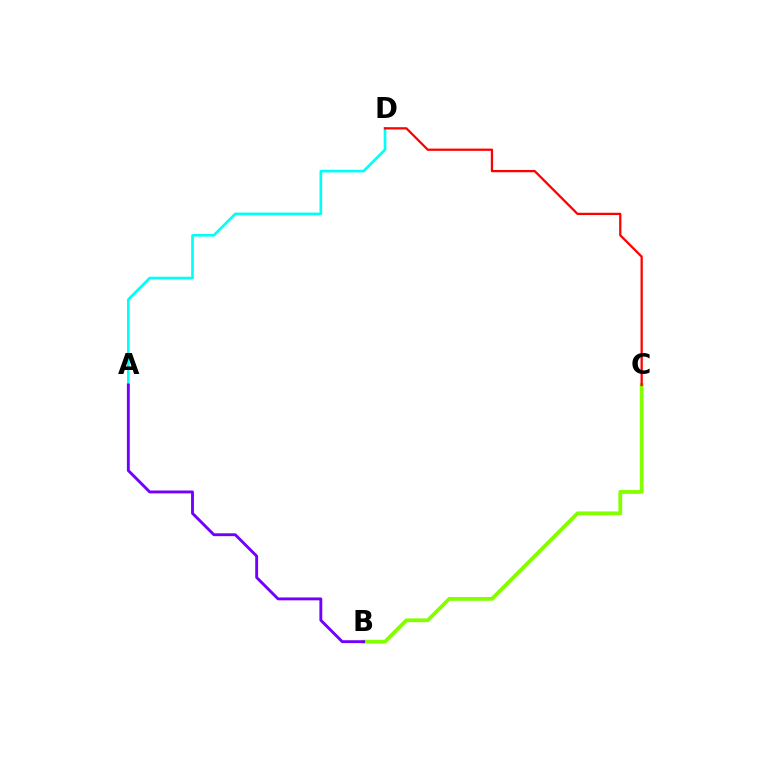{('B', 'C'): [{'color': '#84ff00', 'line_style': 'solid', 'thickness': 2.74}], ('A', 'D'): [{'color': '#00fff6', 'line_style': 'solid', 'thickness': 1.91}], ('A', 'B'): [{'color': '#7200ff', 'line_style': 'solid', 'thickness': 2.07}], ('C', 'D'): [{'color': '#ff0000', 'line_style': 'solid', 'thickness': 1.63}]}